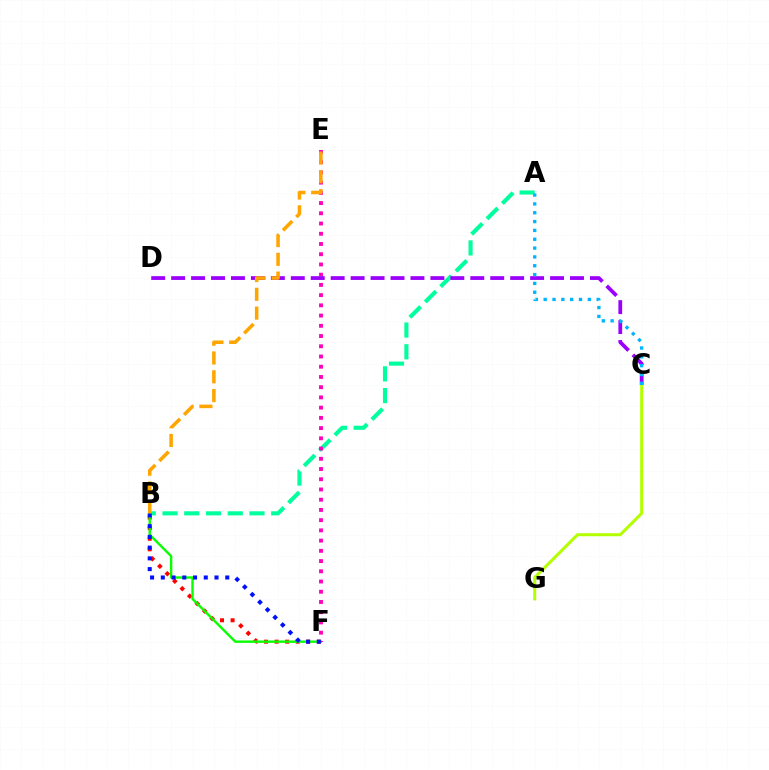{('A', 'B'): [{'color': '#00ff9d', 'line_style': 'dashed', 'thickness': 2.95}], ('B', 'F'): [{'color': '#ff0000', 'line_style': 'dotted', 'thickness': 2.87}, {'color': '#08ff00', 'line_style': 'solid', 'thickness': 1.72}, {'color': '#0010ff', 'line_style': 'dotted', 'thickness': 2.92}], ('E', 'F'): [{'color': '#ff00bd', 'line_style': 'dotted', 'thickness': 2.78}], ('C', 'D'): [{'color': '#9b00ff', 'line_style': 'dashed', 'thickness': 2.71}], ('C', 'G'): [{'color': '#b3ff00', 'line_style': 'solid', 'thickness': 2.18}], ('A', 'C'): [{'color': '#00b5ff', 'line_style': 'dotted', 'thickness': 2.4}], ('B', 'E'): [{'color': '#ffa500', 'line_style': 'dashed', 'thickness': 2.55}]}